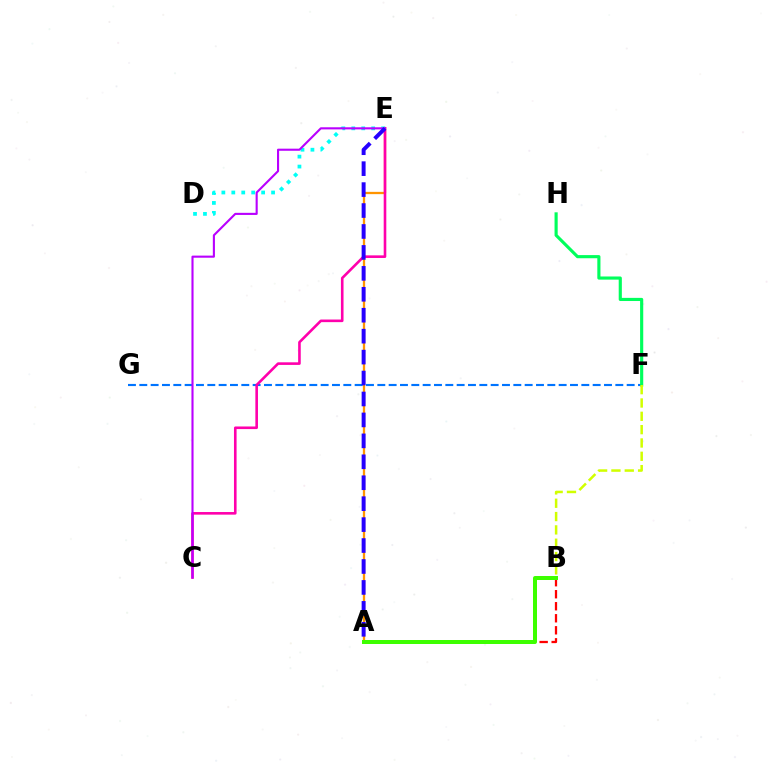{('A', 'B'): [{'color': '#ff0000', 'line_style': 'dashed', 'thickness': 1.63}, {'color': '#3dff00', 'line_style': 'solid', 'thickness': 2.87}], ('A', 'E'): [{'color': '#ff9400', 'line_style': 'solid', 'thickness': 1.64}, {'color': '#2500ff', 'line_style': 'dashed', 'thickness': 2.84}], ('F', 'G'): [{'color': '#0074ff', 'line_style': 'dashed', 'thickness': 1.54}], ('F', 'H'): [{'color': '#00ff5c', 'line_style': 'solid', 'thickness': 2.26}], ('C', 'E'): [{'color': '#ff00ac', 'line_style': 'solid', 'thickness': 1.88}, {'color': '#b900ff', 'line_style': 'solid', 'thickness': 1.52}], ('D', 'E'): [{'color': '#00fff6', 'line_style': 'dotted', 'thickness': 2.7}], ('B', 'F'): [{'color': '#d1ff00', 'line_style': 'dashed', 'thickness': 1.81}]}